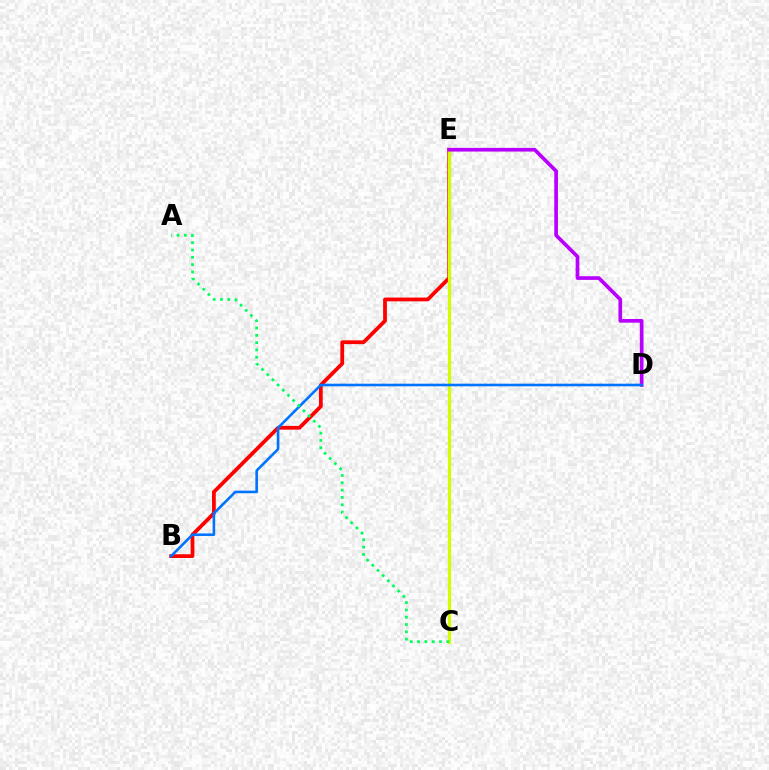{('B', 'E'): [{'color': '#ff0000', 'line_style': 'solid', 'thickness': 2.71}], ('C', 'E'): [{'color': '#d1ff00', 'line_style': 'solid', 'thickness': 2.32}], ('D', 'E'): [{'color': '#b900ff', 'line_style': 'solid', 'thickness': 2.65}], ('B', 'D'): [{'color': '#0074ff', 'line_style': 'solid', 'thickness': 1.88}], ('A', 'C'): [{'color': '#00ff5c', 'line_style': 'dotted', 'thickness': 1.99}]}